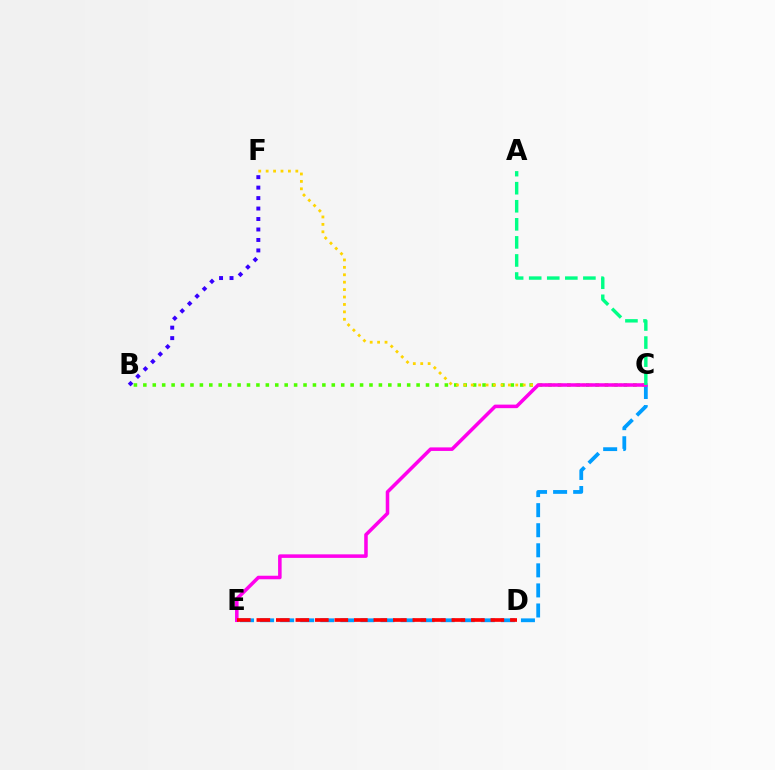{('C', 'E'): [{'color': '#009eff', 'line_style': 'dashed', 'thickness': 2.73}, {'color': '#ff00ed', 'line_style': 'solid', 'thickness': 2.55}], ('B', 'C'): [{'color': '#4fff00', 'line_style': 'dotted', 'thickness': 2.56}], ('C', 'F'): [{'color': '#ffd500', 'line_style': 'dotted', 'thickness': 2.02}], ('B', 'F'): [{'color': '#3700ff', 'line_style': 'dotted', 'thickness': 2.84}], ('D', 'E'): [{'color': '#ff0000', 'line_style': 'dashed', 'thickness': 2.65}], ('A', 'C'): [{'color': '#00ff86', 'line_style': 'dashed', 'thickness': 2.45}]}